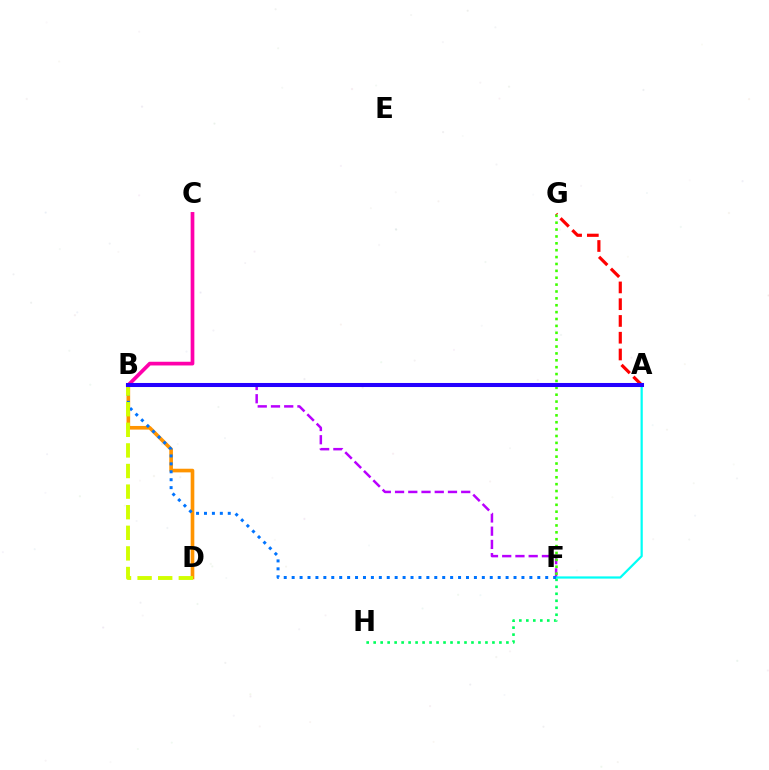{('B', 'D'): [{'color': '#ff9400', 'line_style': 'solid', 'thickness': 2.62}, {'color': '#d1ff00', 'line_style': 'dashed', 'thickness': 2.8}], ('B', 'F'): [{'color': '#b900ff', 'line_style': 'dashed', 'thickness': 1.8}, {'color': '#0074ff', 'line_style': 'dotted', 'thickness': 2.15}], ('B', 'C'): [{'color': '#ff00ac', 'line_style': 'solid', 'thickness': 2.67}], ('F', 'H'): [{'color': '#00ff5c', 'line_style': 'dotted', 'thickness': 1.9}], ('A', 'F'): [{'color': '#00fff6', 'line_style': 'solid', 'thickness': 1.6}], ('A', 'G'): [{'color': '#ff0000', 'line_style': 'dashed', 'thickness': 2.28}], ('F', 'G'): [{'color': '#3dff00', 'line_style': 'dotted', 'thickness': 1.87}], ('A', 'B'): [{'color': '#2500ff', 'line_style': 'solid', 'thickness': 2.92}]}